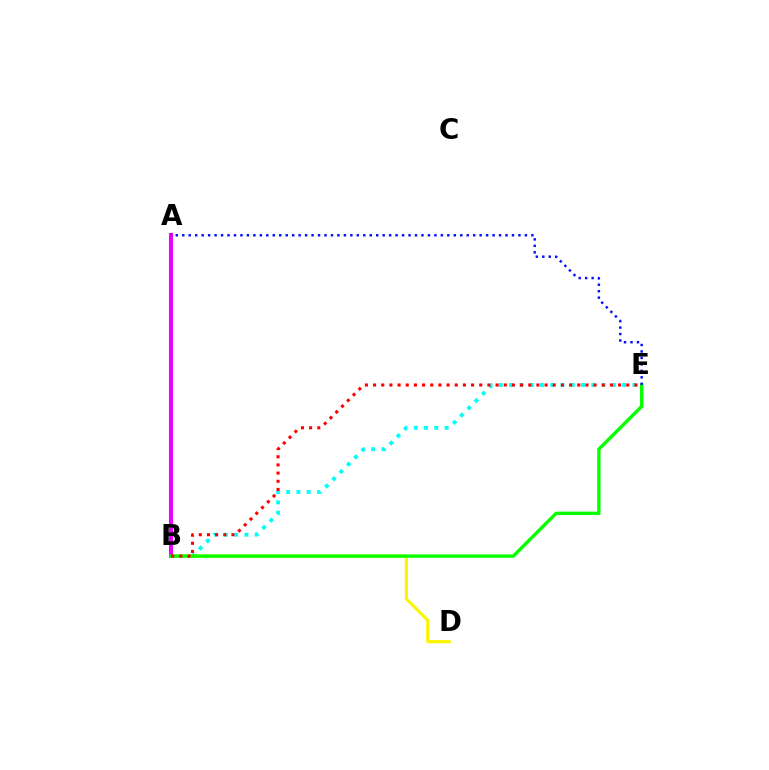{('B', 'E'): [{'color': '#00fff6', 'line_style': 'dotted', 'thickness': 2.79}, {'color': '#08ff00', 'line_style': 'solid', 'thickness': 2.43}, {'color': '#ff0000', 'line_style': 'dotted', 'thickness': 2.22}], ('B', 'D'): [{'color': '#fcf500', 'line_style': 'solid', 'thickness': 2.27}], ('A', 'B'): [{'color': '#ee00ff', 'line_style': 'solid', 'thickness': 2.9}], ('A', 'E'): [{'color': '#0010ff', 'line_style': 'dotted', 'thickness': 1.76}]}